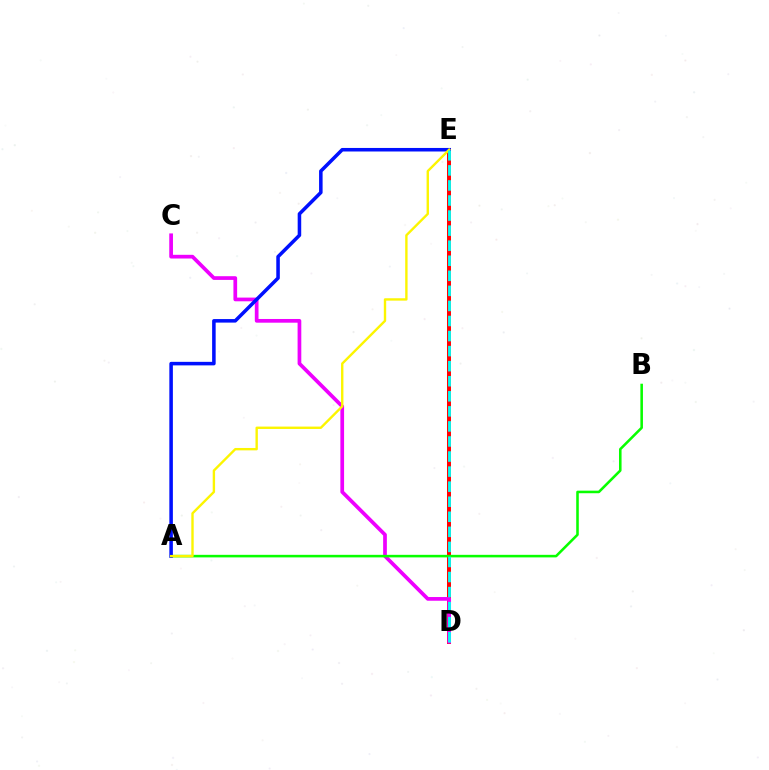{('D', 'E'): [{'color': '#ff0000', 'line_style': 'solid', 'thickness': 2.85}, {'color': '#00fff6', 'line_style': 'dashed', 'thickness': 2.05}], ('C', 'D'): [{'color': '#ee00ff', 'line_style': 'solid', 'thickness': 2.67}], ('A', 'B'): [{'color': '#08ff00', 'line_style': 'solid', 'thickness': 1.84}], ('A', 'E'): [{'color': '#0010ff', 'line_style': 'solid', 'thickness': 2.55}, {'color': '#fcf500', 'line_style': 'solid', 'thickness': 1.71}]}